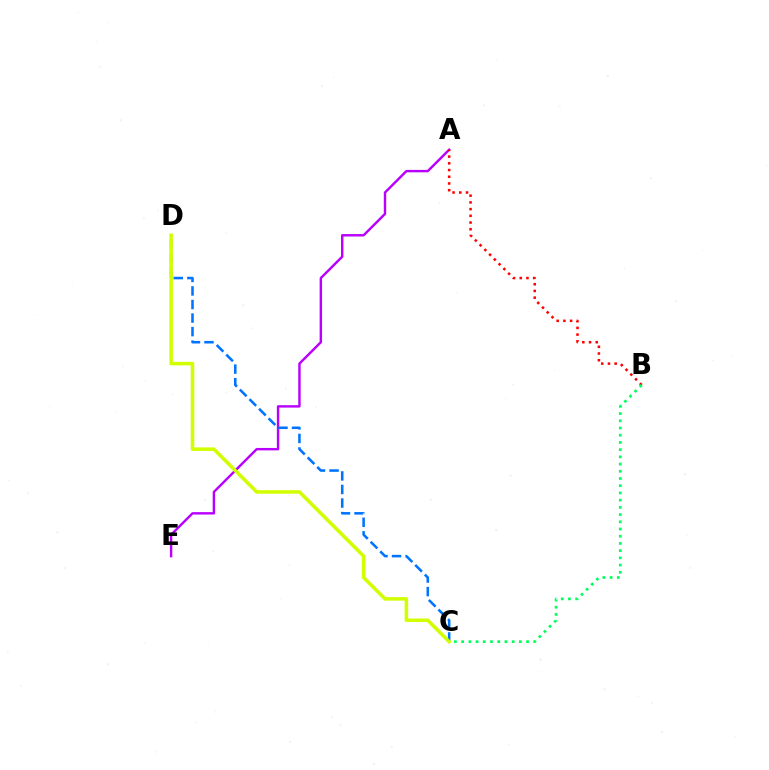{('A', 'E'): [{'color': '#b900ff', 'line_style': 'solid', 'thickness': 1.74}], ('A', 'B'): [{'color': '#ff0000', 'line_style': 'dotted', 'thickness': 1.83}], ('B', 'C'): [{'color': '#00ff5c', 'line_style': 'dotted', 'thickness': 1.96}], ('C', 'D'): [{'color': '#0074ff', 'line_style': 'dashed', 'thickness': 1.84}, {'color': '#d1ff00', 'line_style': 'solid', 'thickness': 2.55}]}